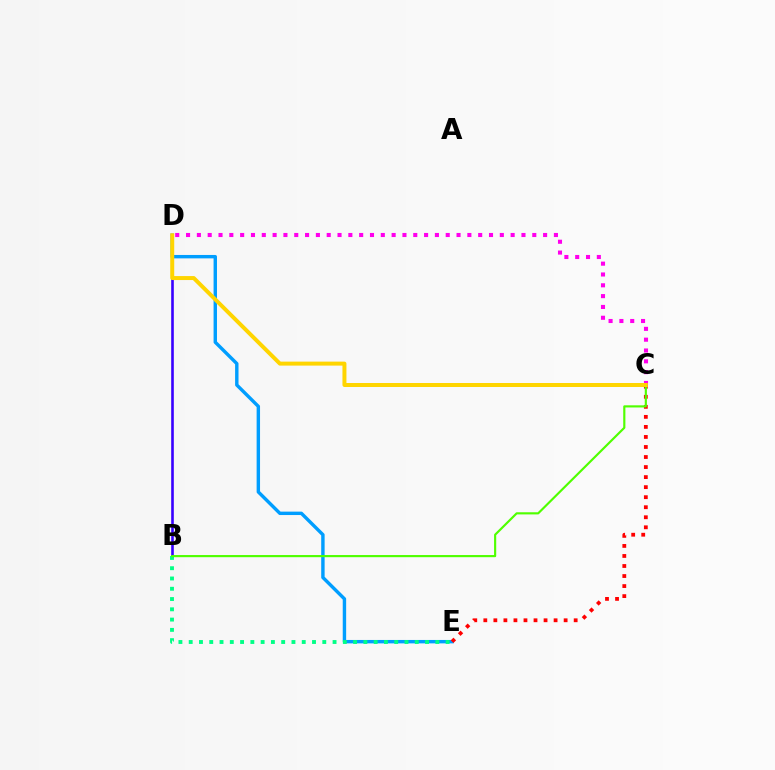{('D', 'E'): [{'color': '#009eff', 'line_style': 'solid', 'thickness': 2.45}], ('C', 'D'): [{'color': '#ff00ed', 'line_style': 'dotted', 'thickness': 2.94}, {'color': '#ffd500', 'line_style': 'solid', 'thickness': 2.87}], ('B', 'D'): [{'color': '#3700ff', 'line_style': 'solid', 'thickness': 1.88}], ('B', 'E'): [{'color': '#00ff86', 'line_style': 'dotted', 'thickness': 2.79}], ('C', 'E'): [{'color': '#ff0000', 'line_style': 'dotted', 'thickness': 2.73}], ('B', 'C'): [{'color': '#4fff00', 'line_style': 'solid', 'thickness': 1.55}]}